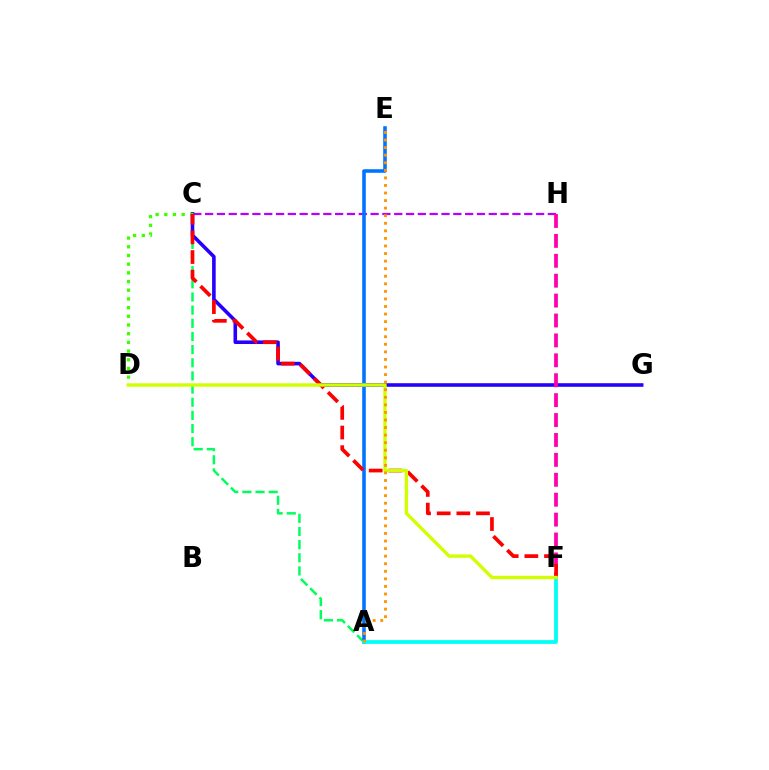{('C', 'H'): [{'color': '#b900ff', 'line_style': 'dashed', 'thickness': 1.61}], ('A', 'C'): [{'color': '#00ff5c', 'line_style': 'dashed', 'thickness': 1.79}], ('C', 'G'): [{'color': '#2500ff', 'line_style': 'solid', 'thickness': 2.58}], ('A', 'E'): [{'color': '#0074ff', 'line_style': 'solid', 'thickness': 2.57}, {'color': '#ff9400', 'line_style': 'dotted', 'thickness': 2.06}], ('C', 'D'): [{'color': '#3dff00', 'line_style': 'dotted', 'thickness': 2.36}], ('F', 'H'): [{'color': '#ff00ac', 'line_style': 'dashed', 'thickness': 2.7}], ('A', 'F'): [{'color': '#00fff6', 'line_style': 'solid', 'thickness': 2.7}], ('C', 'F'): [{'color': '#ff0000', 'line_style': 'dashed', 'thickness': 2.67}], ('D', 'F'): [{'color': '#d1ff00', 'line_style': 'solid', 'thickness': 2.42}]}